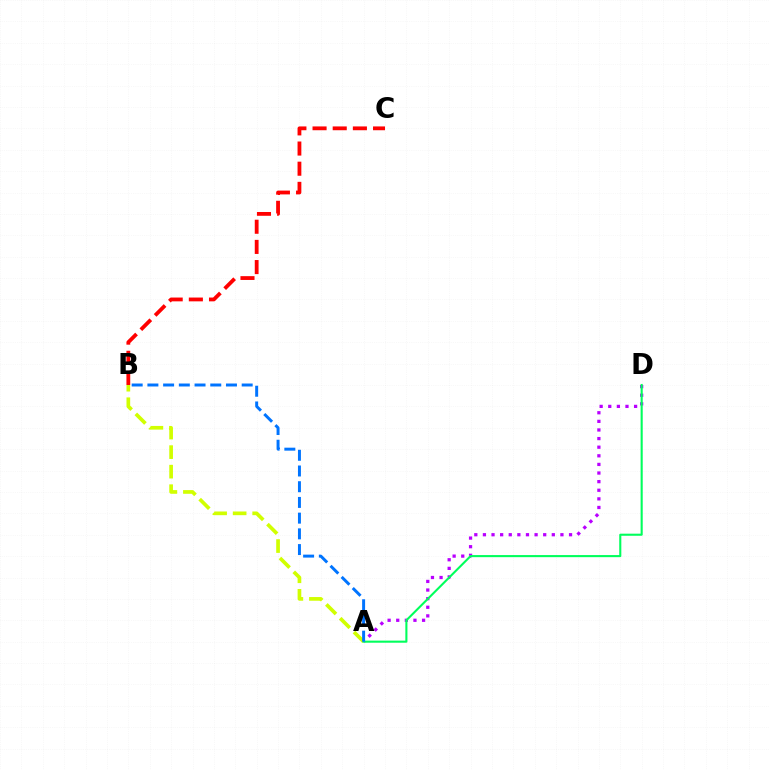{('A', 'D'): [{'color': '#b900ff', 'line_style': 'dotted', 'thickness': 2.34}, {'color': '#00ff5c', 'line_style': 'solid', 'thickness': 1.51}], ('A', 'B'): [{'color': '#d1ff00', 'line_style': 'dashed', 'thickness': 2.65}, {'color': '#0074ff', 'line_style': 'dashed', 'thickness': 2.13}], ('B', 'C'): [{'color': '#ff0000', 'line_style': 'dashed', 'thickness': 2.74}]}